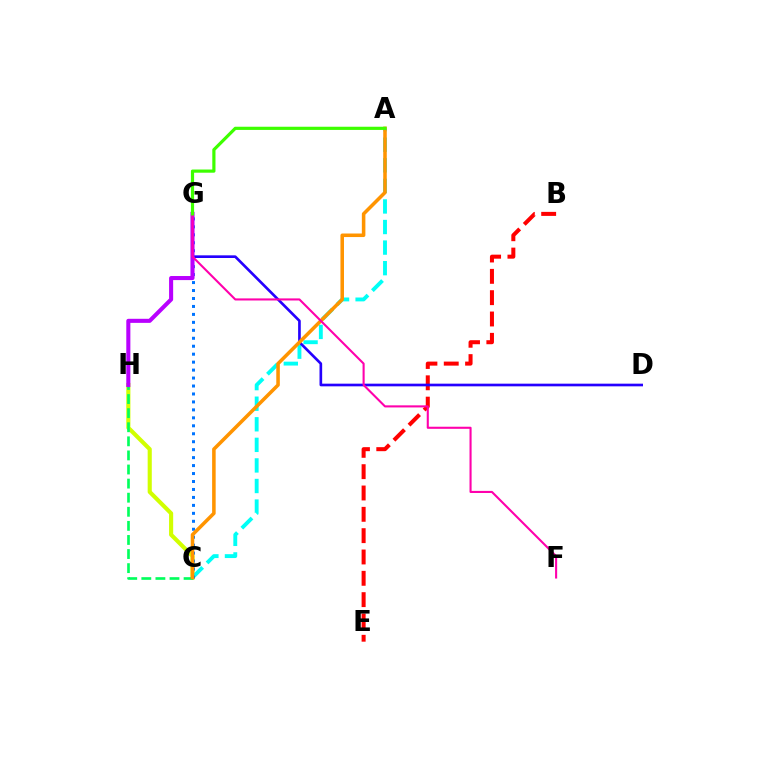{('C', 'H'): [{'color': '#d1ff00', 'line_style': 'solid', 'thickness': 2.96}, {'color': '#00ff5c', 'line_style': 'dashed', 'thickness': 1.91}], ('B', 'E'): [{'color': '#ff0000', 'line_style': 'dashed', 'thickness': 2.9}], ('A', 'C'): [{'color': '#00fff6', 'line_style': 'dashed', 'thickness': 2.79}, {'color': '#ff9400', 'line_style': 'solid', 'thickness': 2.55}], ('C', 'G'): [{'color': '#0074ff', 'line_style': 'dotted', 'thickness': 2.16}], ('D', 'G'): [{'color': '#2500ff', 'line_style': 'solid', 'thickness': 1.92}], ('G', 'H'): [{'color': '#b900ff', 'line_style': 'solid', 'thickness': 2.93}], ('F', 'G'): [{'color': '#ff00ac', 'line_style': 'solid', 'thickness': 1.51}], ('A', 'G'): [{'color': '#3dff00', 'line_style': 'solid', 'thickness': 2.29}]}